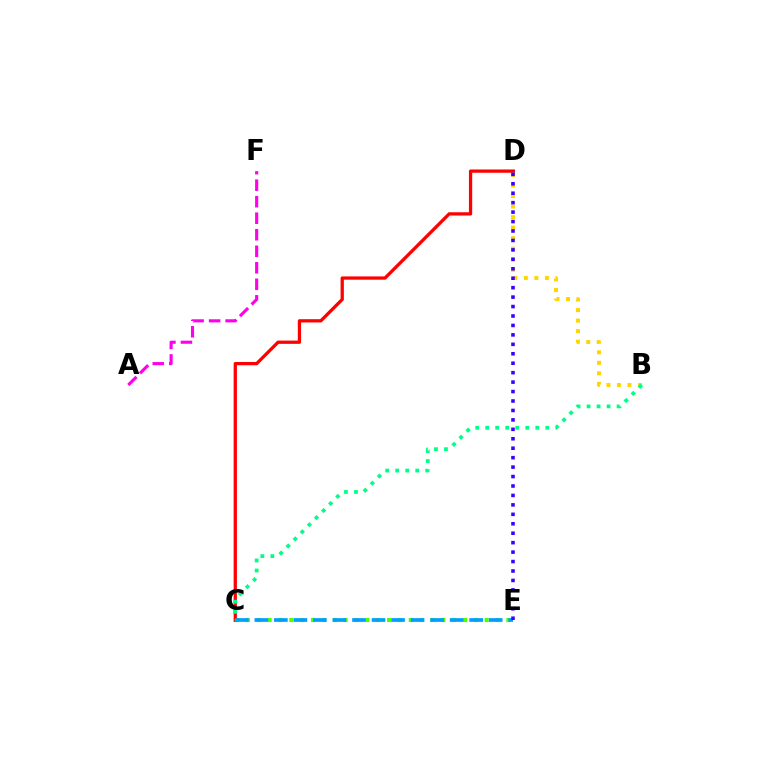{('C', 'E'): [{'color': '#4fff00', 'line_style': 'dotted', 'thickness': 2.95}, {'color': '#009eff', 'line_style': 'dashed', 'thickness': 2.65}], ('A', 'F'): [{'color': '#ff00ed', 'line_style': 'dashed', 'thickness': 2.24}], ('C', 'D'): [{'color': '#ff0000', 'line_style': 'solid', 'thickness': 2.36}], ('B', 'D'): [{'color': '#ffd500', 'line_style': 'dotted', 'thickness': 2.86}], ('D', 'E'): [{'color': '#3700ff', 'line_style': 'dotted', 'thickness': 2.57}], ('B', 'C'): [{'color': '#00ff86', 'line_style': 'dotted', 'thickness': 2.72}]}